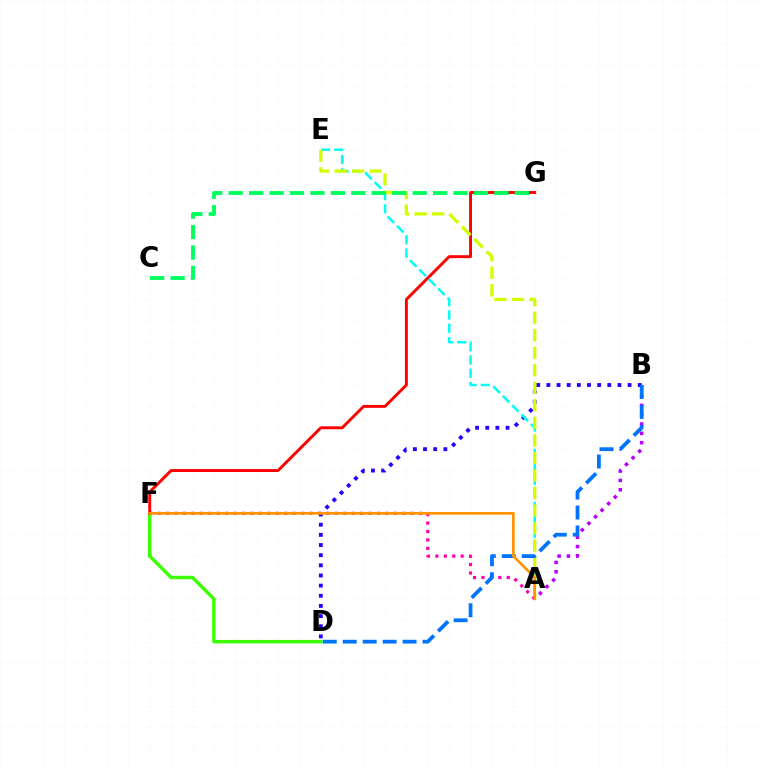{('D', 'F'): [{'color': '#3dff00', 'line_style': 'solid', 'thickness': 2.49}], ('A', 'B'): [{'color': '#b900ff', 'line_style': 'dotted', 'thickness': 2.53}], ('B', 'D'): [{'color': '#2500ff', 'line_style': 'dotted', 'thickness': 2.76}, {'color': '#0074ff', 'line_style': 'dashed', 'thickness': 2.71}], ('F', 'G'): [{'color': '#ff0000', 'line_style': 'solid', 'thickness': 2.1}], ('A', 'E'): [{'color': '#00fff6', 'line_style': 'dashed', 'thickness': 1.8}, {'color': '#d1ff00', 'line_style': 'dashed', 'thickness': 2.38}], ('C', 'G'): [{'color': '#00ff5c', 'line_style': 'dashed', 'thickness': 2.78}], ('A', 'F'): [{'color': '#ff00ac', 'line_style': 'dotted', 'thickness': 2.29}, {'color': '#ff9400', 'line_style': 'solid', 'thickness': 1.92}]}